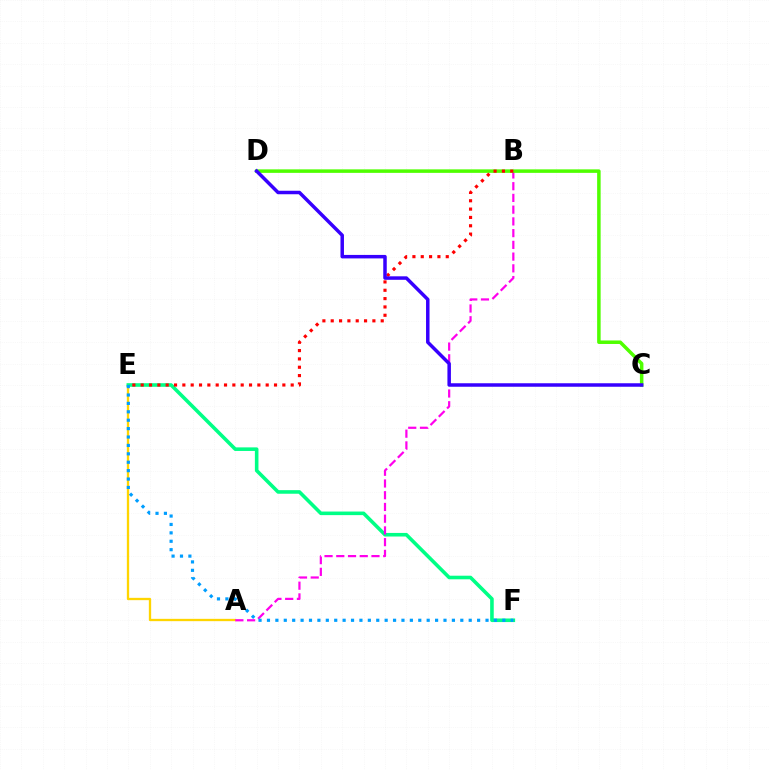{('A', 'E'): [{'color': '#ffd500', 'line_style': 'solid', 'thickness': 1.67}], ('E', 'F'): [{'color': '#00ff86', 'line_style': 'solid', 'thickness': 2.58}, {'color': '#009eff', 'line_style': 'dotted', 'thickness': 2.28}], ('A', 'B'): [{'color': '#ff00ed', 'line_style': 'dashed', 'thickness': 1.59}], ('C', 'D'): [{'color': '#4fff00', 'line_style': 'solid', 'thickness': 2.52}, {'color': '#3700ff', 'line_style': 'solid', 'thickness': 2.51}], ('B', 'E'): [{'color': '#ff0000', 'line_style': 'dotted', 'thickness': 2.26}]}